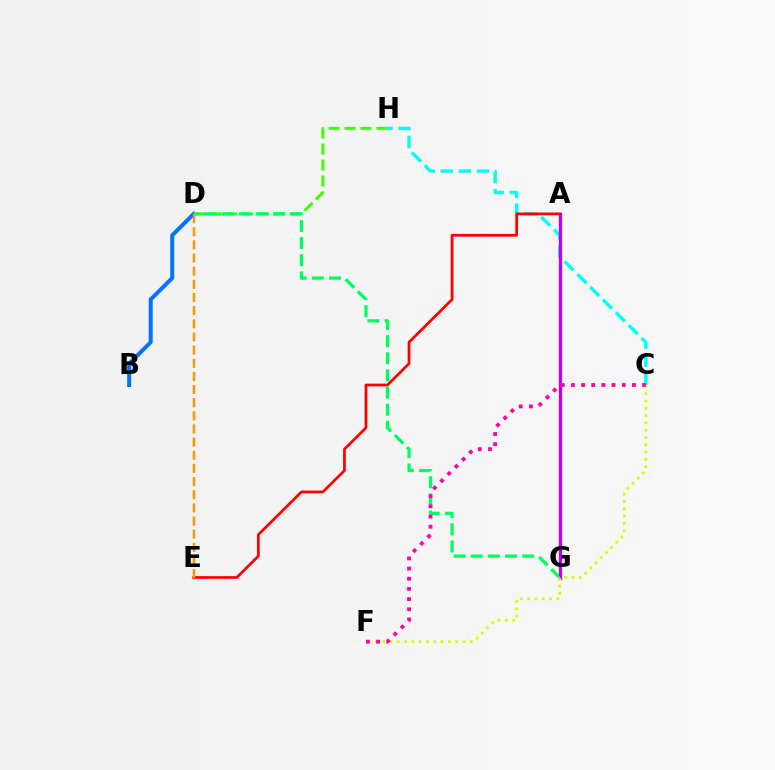{('B', 'D'): [{'color': '#0074ff', 'line_style': 'solid', 'thickness': 2.89}], ('C', 'H'): [{'color': '#00fff6', 'line_style': 'dashed', 'thickness': 2.46}], ('A', 'G'): [{'color': '#2500ff', 'line_style': 'solid', 'thickness': 2.07}, {'color': '#b900ff', 'line_style': 'solid', 'thickness': 2.36}], ('D', 'H'): [{'color': '#3dff00', 'line_style': 'dashed', 'thickness': 2.17}], ('D', 'G'): [{'color': '#00ff5c', 'line_style': 'dashed', 'thickness': 2.33}], ('C', 'F'): [{'color': '#d1ff00', 'line_style': 'dotted', 'thickness': 1.98}, {'color': '#ff00ac', 'line_style': 'dotted', 'thickness': 2.76}], ('A', 'E'): [{'color': '#ff0000', 'line_style': 'solid', 'thickness': 1.97}], ('D', 'E'): [{'color': '#ff9400', 'line_style': 'dashed', 'thickness': 1.79}]}